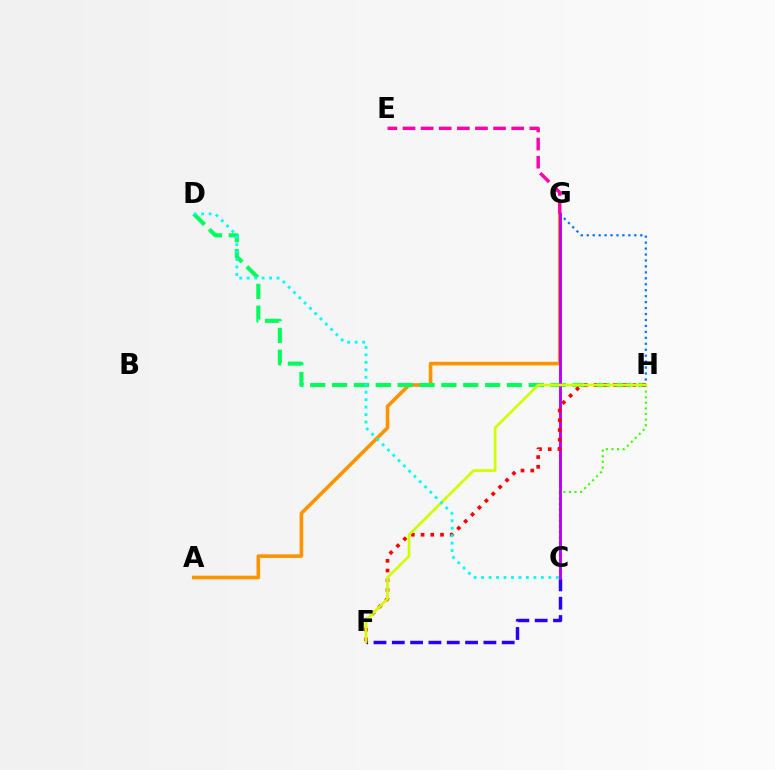{('C', 'H'): [{'color': '#3dff00', 'line_style': 'dotted', 'thickness': 1.52}], ('C', 'F'): [{'color': '#2500ff', 'line_style': 'dashed', 'thickness': 2.49}], ('A', 'G'): [{'color': '#ff9400', 'line_style': 'solid', 'thickness': 2.62}], ('D', 'H'): [{'color': '#00ff5c', 'line_style': 'dashed', 'thickness': 2.97}], ('E', 'G'): [{'color': '#ff00ac', 'line_style': 'dashed', 'thickness': 2.46}], ('G', 'H'): [{'color': '#0074ff', 'line_style': 'dotted', 'thickness': 1.62}], ('C', 'G'): [{'color': '#b900ff', 'line_style': 'solid', 'thickness': 2.09}], ('F', 'H'): [{'color': '#ff0000', 'line_style': 'dotted', 'thickness': 2.64}, {'color': '#d1ff00', 'line_style': 'solid', 'thickness': 1.95}], ('C', 'D'): [{'color': '#00fff6', 'line_style': 'dotted', 'thickness': 2.03}]}